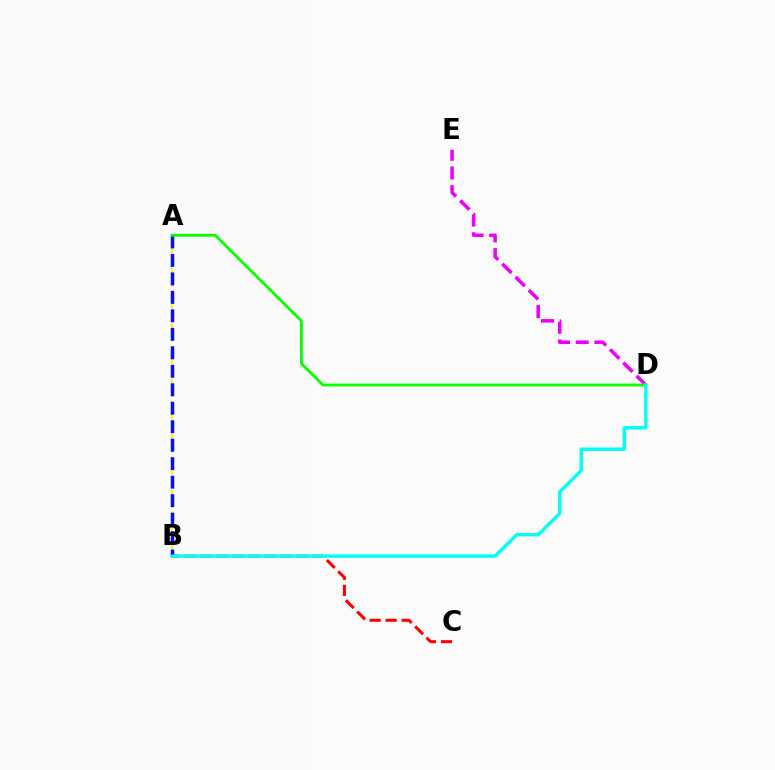{('B', 'C'): [{'color': '#ff0000', 'line_style': 'dashed', 'thickness': 2.18}], ('A', 'B'): [{'color': '#fcf500', 'line_style': 'dashed', 'thickness': 1.5}, {'color': '#0010ff', 'line_style': 'dashed', 'thickness': 2.51}], ('D', 'E'): [{'color': '#ee00ff', 'line_style': 'dashed', 'thickness': 2.54}], ('A', 'D'): [{'color': '#08ff00', 'line_style': 'solid', 'thickness': 2.03}], ('B', 'D'): [{'color': '#00fff6', 'line_style': 'solid', 'thickness': 2.43}]}